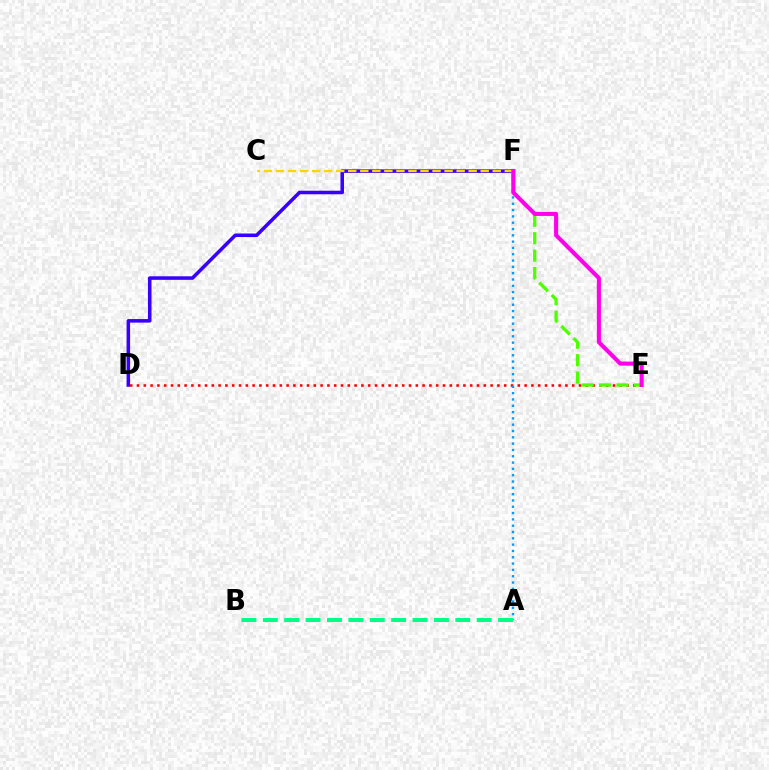{('D', 'F'): [{'color': '#3700ff', 'line_style': 'solid', 'thickness': 2.55}], ('D', 'E'): [{'color': '#ff0000', 'line_style': 'dotted', 'thickness': 1.85}], ('E', 'F'): [{'color': '#4fff00', 'line_style': 'dashed', 'thickness': 2.37}, {'color': '#ff00ed', 'line_style': 'solid', 'thickness': 2.94}], ('A', 'F'): [{'color': '#009eff', 'line_style': 'dotted', 'thickness': 1.72}], ('C', 'F'): [{'color': '#ffd500', 'line_style': 'dashed', 'thickness': 1.64}], ('A', 'B'): [{'color': '#00ff86', 'line_style': 'dashed', 'thickness': 2.91}]}